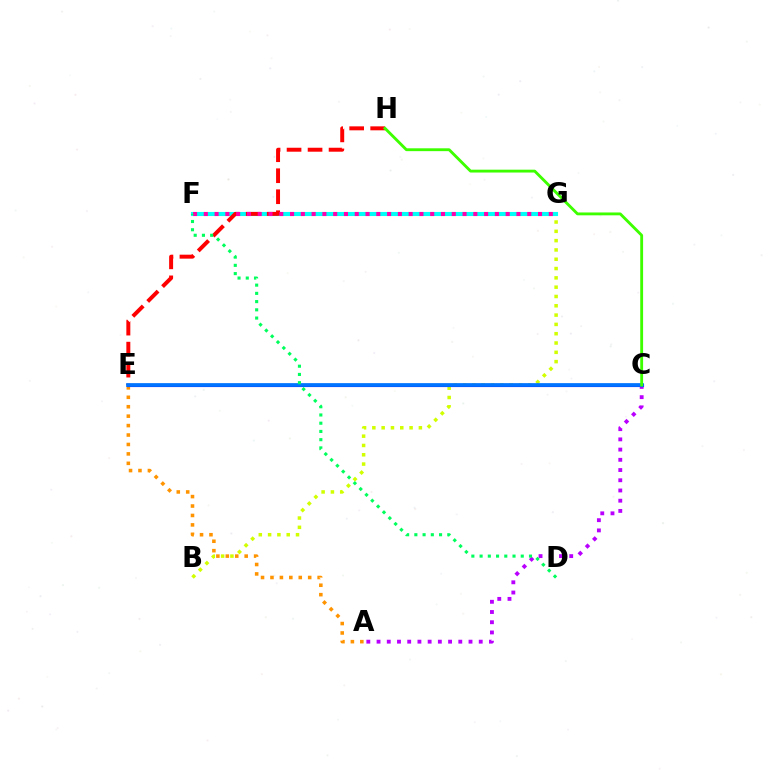{('B', 'G'): [{'color': '#d1ff00', 'line_style': 'dotted', 'thickness': 2.53}], ('A', 'C'): [{'color': '#b900ff', 'line_style': 'dotted', 'thickness': 2.78}], ('F', 'G'): [{'color': '#00fff6', 'line_style': 'solid', 'thickness': 2.95}, {'color': '#ff00ac', 'line_style': 'dotted', 'thickness': 2.93}], ('A', 'E'): [{'color': '#ff9400', 'line_style': 'dotted', 'thickness': 2.56}], ('E', 'H'): [{'color': '#ff0000', 'line_style': 'dashed', 'thickness': 2.85}], ('C', 'E'): [{'color': '#2500ff', 'line_style': 'solid', 'thickness': 2.25}, {'color': '#0074ff', 'line_style': 'solid', 'thickness': 2.66}], ('D', 'F'): [{'color': '#00ff5c', 'line_style': 'dotted', 'thickness': 2.24}], ('C', 'H'): [{'color': '#3dff00', 'line_style': 'solid', 'thickness': 2.05}]}